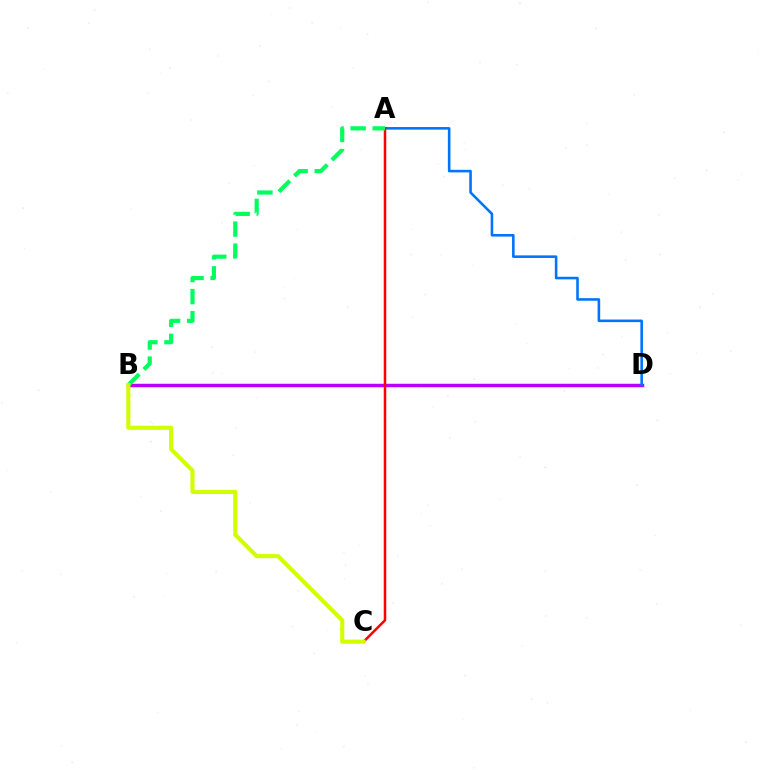{('B', 'D'): [{'color': '#b900ff', 'line_style': 'solid', 'thickness': 2.5}], ('A', 'D'): [{'color': '#0074ff', 'line_style': 'solid', 'thickness': 1.86}], ('A', 'C'): [{'color': '#ff0000', 'line_style': 'solid', 'thickness': 1.82}], ('A', 'B'): [{'color': '#00ff5c', 'line_style': 'dashed', 'thickness': 3.0}], ('B', 'C'): [{'color': '#d1ff00', 'line_style': 'solid', 'thickness': 2.94}]}